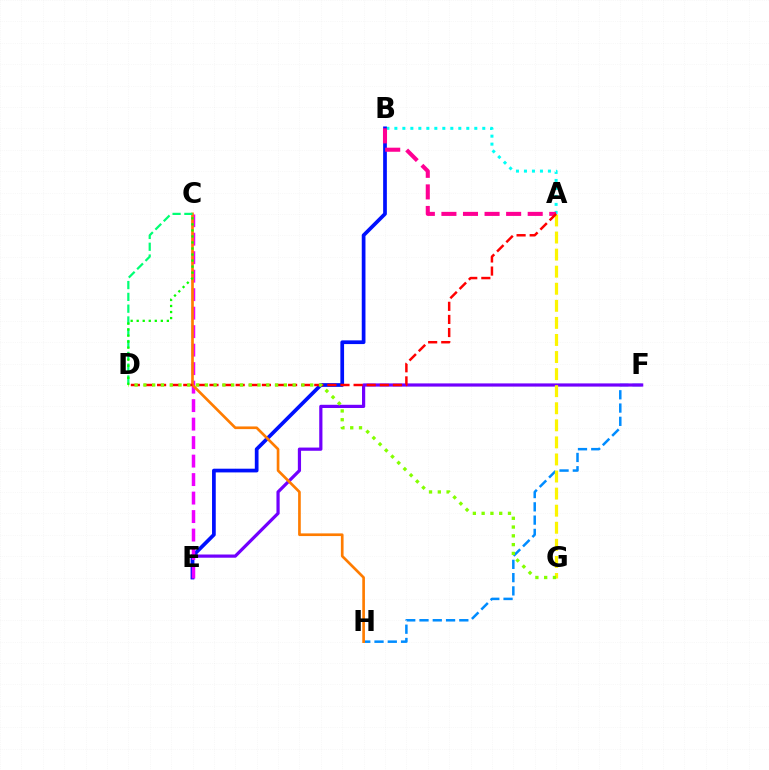{('A', 'B'): [{'color': '#00fff6', 'line_style': 'dotted', 'thickness': 2.17}, {'color': '#ff0094', 'line_style': 'dashed', 'thickness': 2.93}], ('F', 'H'): [{'color': '#008cff', 'line_style': 'dashed', 'thickness': 1.8}], ('E', 'F'): [{'color': '#7200ff', 'line_style': 'solid', 'thickness': 2.31}], ('B', 'E'): [{'color': '#0010ff', 'line_style': 'solid', 'thickness': 2.67}], ('C', 'E'): [{'color': '#ee00ff', 'line_style': 'dashed', 'thickness': 2.51}], ('A', 'G'): [{'color': '#fcf500', 'line_style': 'dashed', 'thickness': 2.32}], ('C', 'H'): [{'color': '#ff7c00', 'line_style': 'solid', 'thickness': 1.92}], ('A', 'D'): [{'color': '#ff0000', 'line_style': 'dashed', 'thickness': 1.78}], ('C', 'D'): [{'color': '#00ff74', 'line_style': 'dashed', 'thickness': 1.6}, {'color': '#08ff00', 'line_style': 'dotted', 'thickness': 1.64}], ('D', 'G'): [{'color': '#84ff00', 'line_style': 'dotted', 'thickness': 2.39}]}